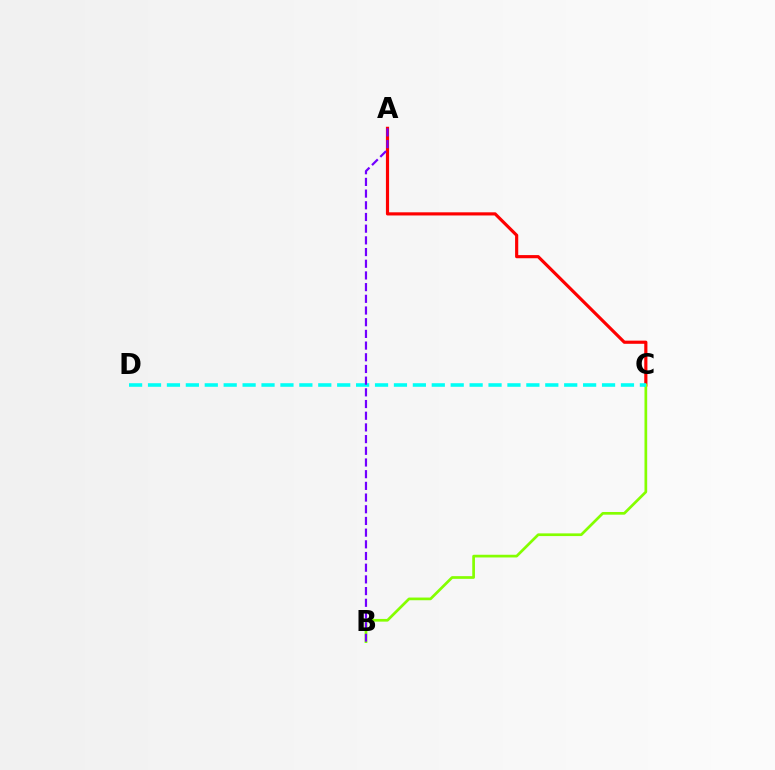{('A', 'C'): [{'color': '#ff0000', 'line_style': 'solid', 'thickness': 2.28}], ('B', 'C'): [{'color': '#84ff00', 'line_style': 'solid', 'thickness': 1.94}], ('C', 'D'): [{'color': '#00fff6', 'line_style': 'dashed', 'thickness': 2.57}], ('A', 'B'): [{'color': '#7200ff', 'line_style': 'dashed', 'thickness': 1.59}]}